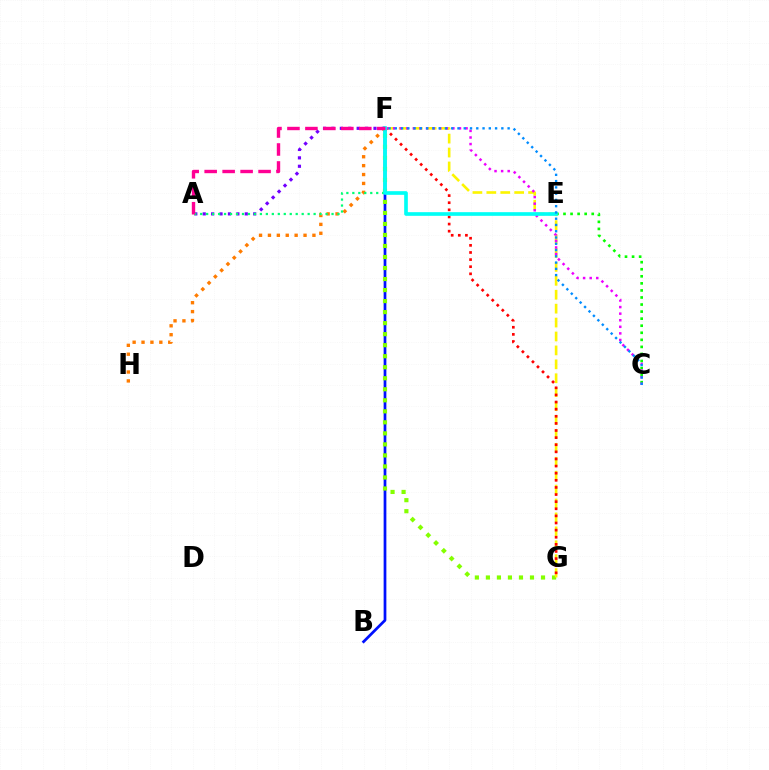{('A', 'F'): [{'color': '#7200ff', 'line_style': 'dotted', 'thickness': 2.29}, {'color': '#00ff74', 'line_style': 'dotted', 'thickness': 1.62}, {'color': '#ff0094', 'line_style': 'dashed', 'thickness': 2.44}], ('B', 'F'): [{'color': '#0010ff', 'line_style': 'solid', 'thickness': 1.97}], ('F', 'G'): [{'color': '#84ff00', 'line_style': 'dotted', 'thickness': 2.99}, {'color': '#fcf500', 'line_style': 'dashed', 'thickness': 1.89}, {'color': '#ff0000', 'line_style': 'dotted', 'thickness': 1.93}], ('F', 'H'): [{'color': '#ff7c00', 'line_style': 'dotted', 'thickness': 2.42}], ('C', 'E'): [{'color': '#08ff00', 'line_style': 'dotted', 'thickness': 1.92}], ('C', 'F'): [{'color': '#ee00ff', 'line_style': 'dotted', 'thickness': 1.79}, {'color': '#008cff', 'line_style': 'dotted', 'thickness': 1.7}], ('E', 'F'): [{'color': '#00fff6', 'line_style': 'solid', 'thickness': 2.63}]}